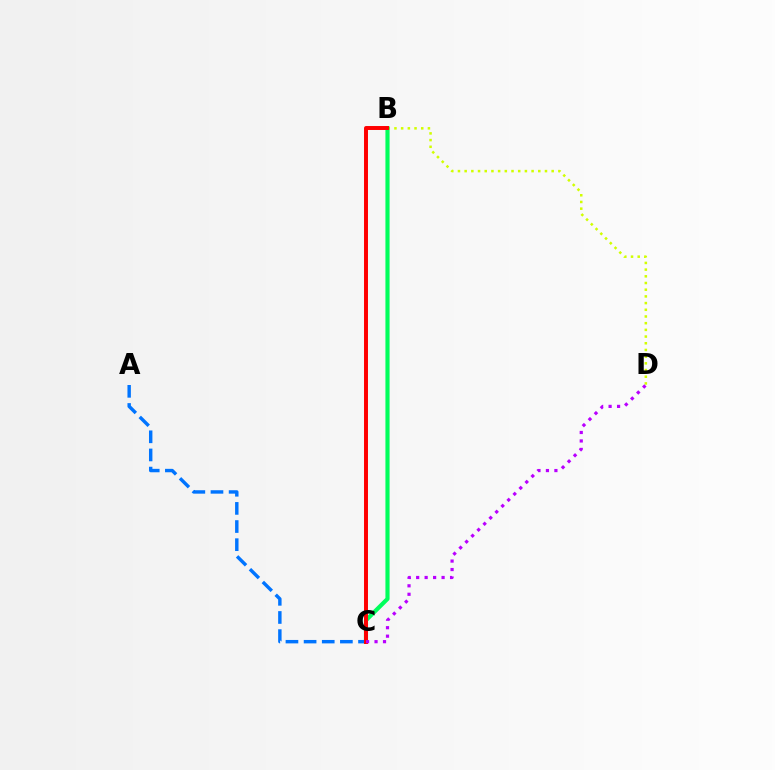{('B', 'D'): [{'color': '#d1ff00', 'line_style': 'dotted', 'thickness': 1.82}], ('B', 'C'): [{'color': '#00ff5c', 'line_style': 'solid', 'thickness': 2.99}, {'color': '#ff0000', 'line_style': 'solid', 'thickness': 2.85}], ('A', 'C'): [{'color': '#0074ff', 'line_style': 'dashed', 'thickness': 2.46}], ('C', 'D'): [{'color': '#b900ff', 'line_style': 'dotted', 'thickness': 2.3}]}